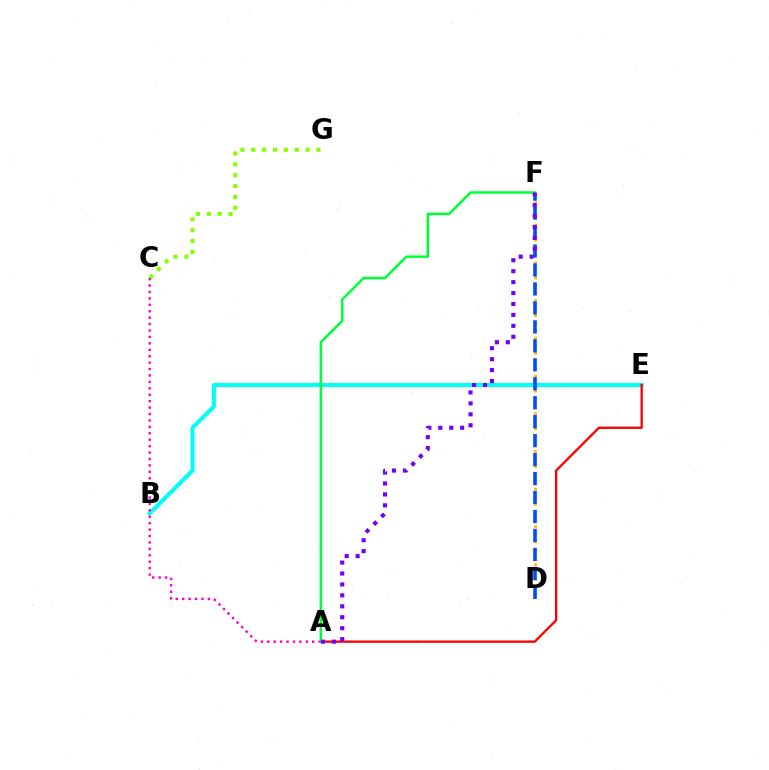{('B', 'E'): [{'color': '#00fff6', 'line_style': 'solid', 'thickness': 2.92}], ('C', 'G'): [{'color': '#84ff00', 'line_style': 'dotted', 'thickness': 2.95}], ('D', 'F'): [{'color': '#ffbd00', 'line_style': 'dotted', 'thickness': 2.05}, {'color': '#004bff', 'line_style': 'dashed', 'thickness': 2.58}], ('A', 'C'): [{'color': '#ff00cf', 'line_style': 'dotted', 'thickness': 1.74}], ('A', 'E'): [{'color': '#ff0000', 'line_style': 'solid', 'thickness': 1.67}], ('A', 'F'): [{'color': '#00ff39', 'line_style': 'solid', 'thickness': 1.81}, {'color': '#7200ff', 'line_style': 'dotted', 'thickness': 2.97}]}